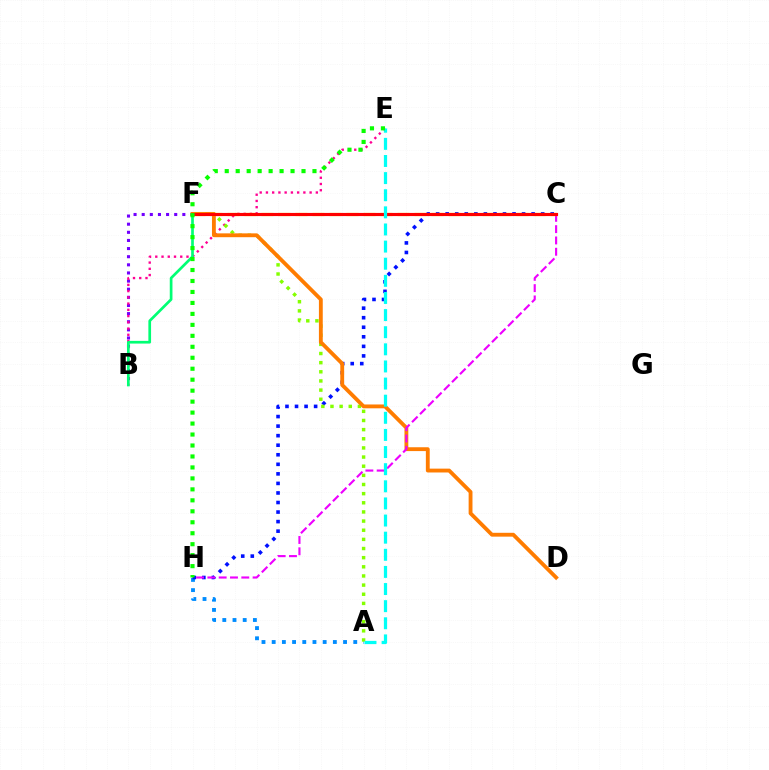{('B', 'F'): [{'color': '#7200ff', 'line_style': 'dotted', 'thickness': 2.21}, {'color': '#00ff74', 'line_style': 'solid', 'thickness': 1.94}], ('A', 'H'): [{'color': '#008cff', 'line_style': 'dotted', 'thickness': 2.77}], ('C', 'H'): [{'color': '#0010ff', 'line_style': 'dotted', 'thickness': 2.59}, {'color': '#ee00ff', 'line_style': 'dashed', 'thickness': 1.54}], ('B', 'E'): [{'color': '#ff0094', 'line_style': 'dotted', 'thickness': 1.7}], ('A', 'F'): [{'color': '#84ff00', 'line_style': 'dotted', 'thickness': 2.48}], ('D', 'F'): [{'color': '#ff7c00', 'line_style': 'solid', 'thickness': 2.77}], ('C', 'F'): [{'color': '#fcf500', 'line_style': 'dashed', 'thickness': 2.31}, {'color': '#ff0000', 'line_style': 'solid', 'thickness': 2.26}], ('A', 'E'): [{'color': '#00fff6', 'line_style': 'dashed', 'thickness': 2.33}], ('E', 'H'): [{'color': '#08ff00', 'line_style': 'dotted', 'thickness': 2.98}]}